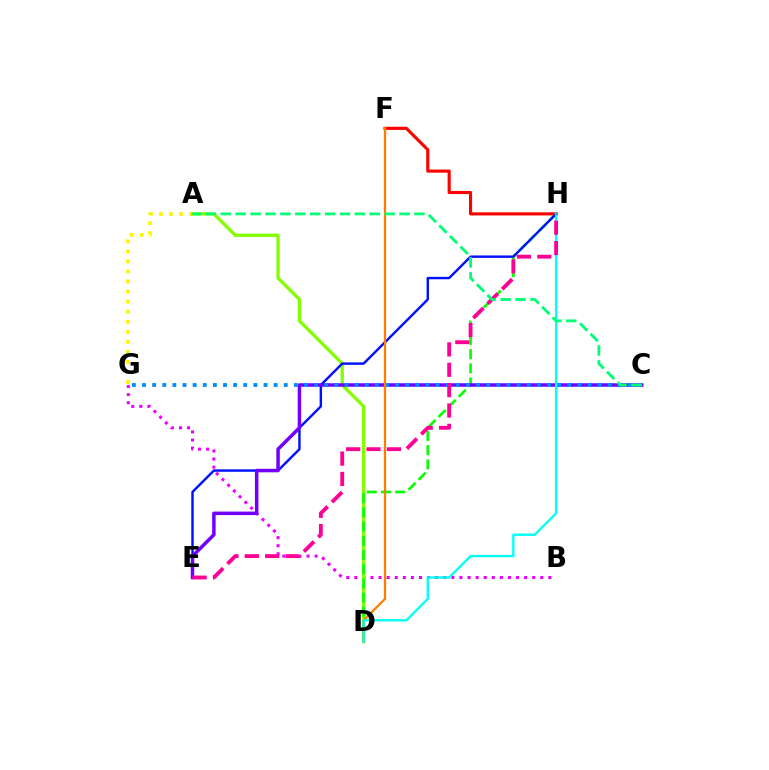{('B', 'G'): [{'color': '#ee00ff', 'line_style': 'dotted', 'thickness': 2.2}], ('A', 'G'): [{'color': '#fcf500', 'line_style': 'dotted', 'thickness': 2.73}], ('A', 'D'): [{'color': '#84ff00', 'line_style': 'solid', 'thickness': 2.38}], ('F', 'H'): [{'color': '#ff0000', 'line_style': 'solid', 'thickness': 2.24}], ('D', 'H'): [{'color': '#08ff00', 'line_style': 'dashed', 'thickness': 1.93}, {'color': '#00fff6', 'line_style': 'solid', 'thickness': 1.68}], ('E', 'H'): [{'color': '#0010ff', 'line_style': 'solid', 'thickness': 1.74}, {'color': '#ff0094', 'line_style': 'dashed', 'thickness': 2.77}], ('C', 'E'): [{'color': '#7200ff', 'line_style': 'solid', 'thickness': 2.52}], ('C', 'G'): [{'color': '#008cff', 'line_style': 'dotted', 'thickness': 2.75}], ('D', 'F'): [{'color': '#ff7c00', 'line_style': 'solid', 'thickness': 1.62}], ('A', 'C'): [{'color': '#00ff74', 'line_style': 'dashed', 'thickness': 2.02}]}